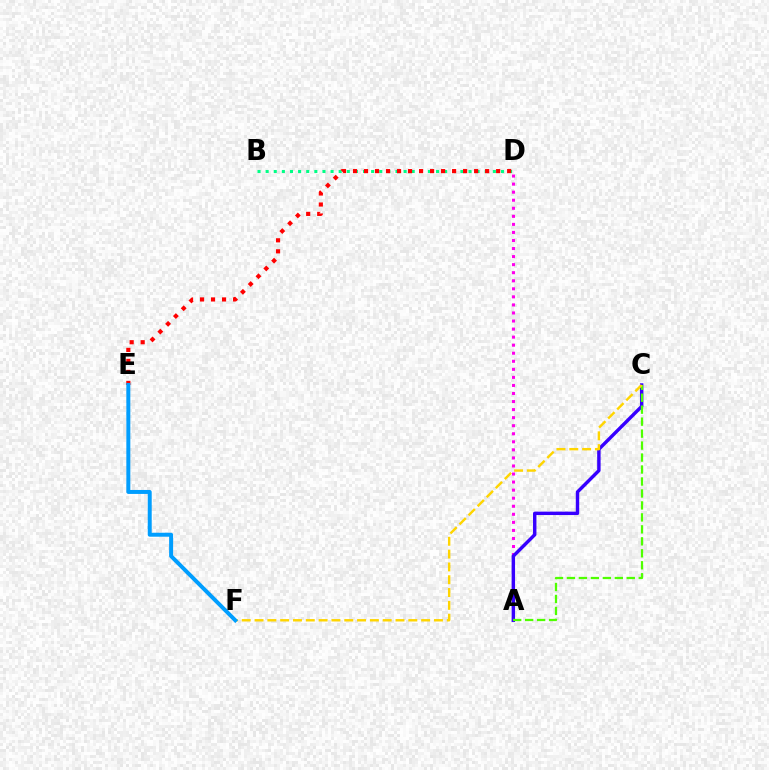{('B', 'D'): [{'color': '#00ff86', 'line_style': 'dotted', 'thickness': 2.2}], ('A', 'D'): [{'color': '#ff00ed', 'line_style': 'dotted', 'thickness': 2.19}], ('D', 'E'): [{'color': '#ff0000', 'line_style': 'dotted', 'thickness': 2.99}], ('A', 'C'): [{'color': '#3700ff', 'line_style': 'solid', 'thickness': 2.46}, {'color': '#4fff00', 'line_style': 'dashed', 'thickness': 1.63}], ('C', 'F'): [{'color': '#ffd500', 'line_style': 'dashed', 'thickness': 1.74}], ('E', 'F'): [{'color': '#009eff', 'line_style': 'solid', 'thickness': 2.86}]}